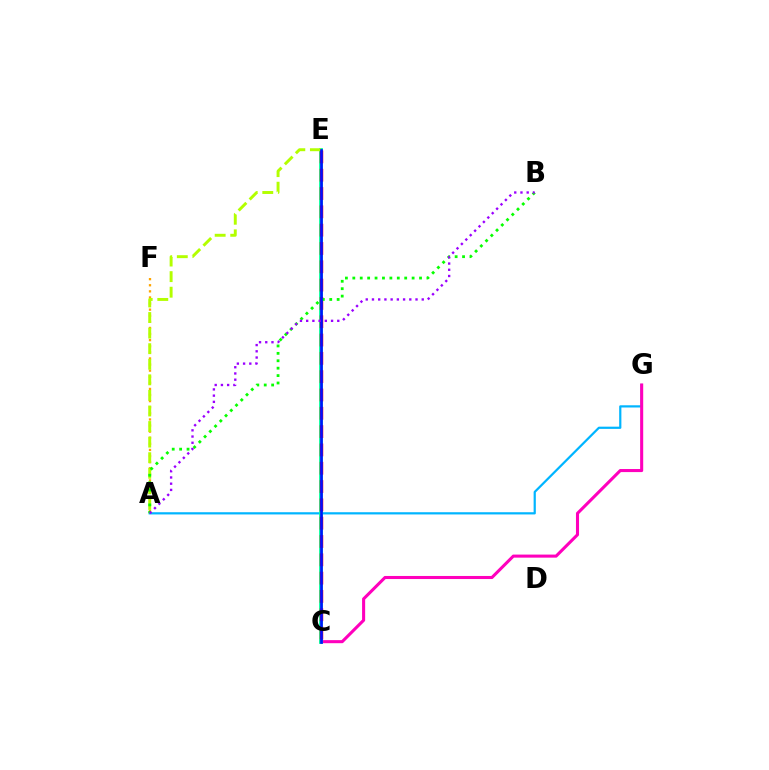{('A', 'F'): [{'color': '#ffa500', 'line_style': 'dotted', 'thickness': 1.66}], ('A', 'G'): [{'color': '#00b5ff', 'line_style': 'solid', 'thickness': 1.59}], ('C', 'G'): [{'color': '#ff00bd', 'line_style': 'solid', 'thickness': 2.21}], ('C', 'E'): [{'color': '#00ff9d', 'line_style': 'solid', 'thickness': 2.73}, {'color': '#ff0000', 'line_style': 'dashed', 'thickness': 2.49}, {'color': '#0010ff', 'line_style': 'solid', 'thickness': 1.89}], ('A', 'E'): [{'color': '#b3ff00', 'line_style': 'dashed', 'thickness': 2.12}], ('A', 'B'): [{'color': '#08ff00', 'line_style': 'dotted', 'thickness': 2.01}, {'color': '#9b00ff', 'line_style': 'dotted', 'thickness': 1.69}]}